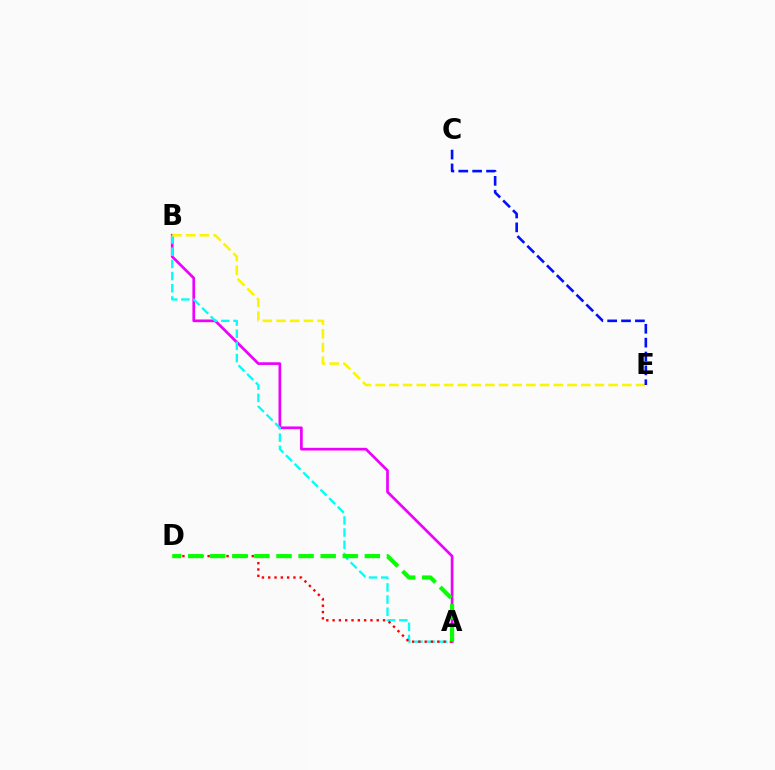{('A', 'B'): [{'color': '#ee00ff', 'line_style': 'solid', 'thickness': 1.94}, {'color': '#00fff6', 'line_style': 'dashed', 'thickness': 1.66}], ('B', 'E'): [{'color': '#fcf500', 'line_style': 'dashed', 'thickness': 1.86}], ('A', 'D'): [{'color': '#ff0000', 'line_style': 'dotted', 'thickness': 1.71}, {'color': '#08ff00', 'line_style': 'dashed', 'thickness': 3.0}], ('C', 'E'): [{'color': '#0010ff', 'line_style': 'dashed', 'thickness': 1.88}]}